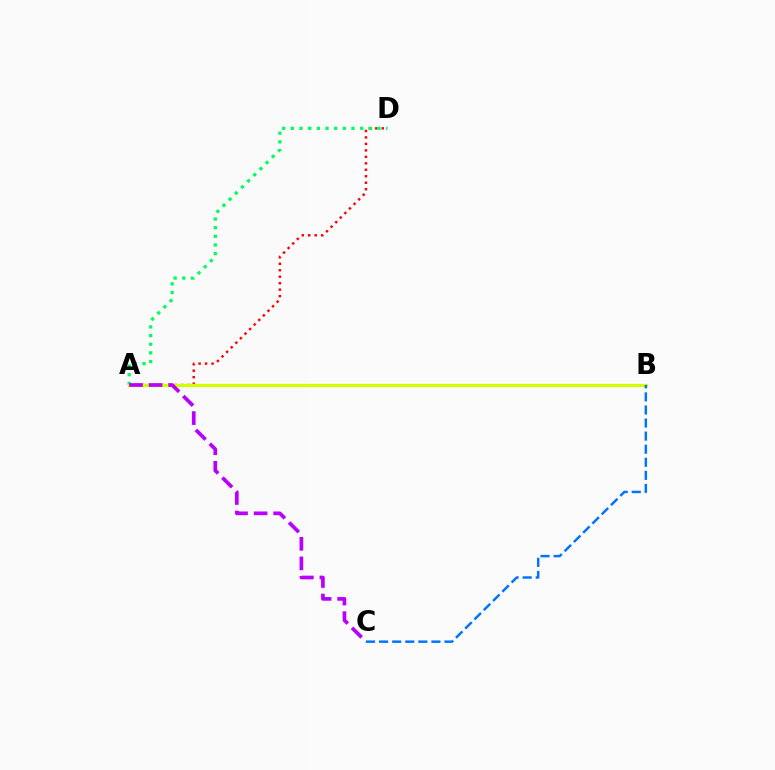{('A', 'D'): [{'color': '#ff0000', 'line_style': 'dotted', 'thickness': 1.76}, {'color': '#00ff5c', 'line_style': 'dotted', 'thickness': 2.35}], ('A', 'B'): [{'color': '#d1ff00', 'line_style': 'solid', 'thickness': 2.32}], ('A', 'C'): [{'color': '#b900ff', 'line_style': 'dashed', 'thickness': 2.66}], ('B', 'C'): [{'color': '#0074ff', 'line_style': 'dashed', 'thickness': 1.78}]}